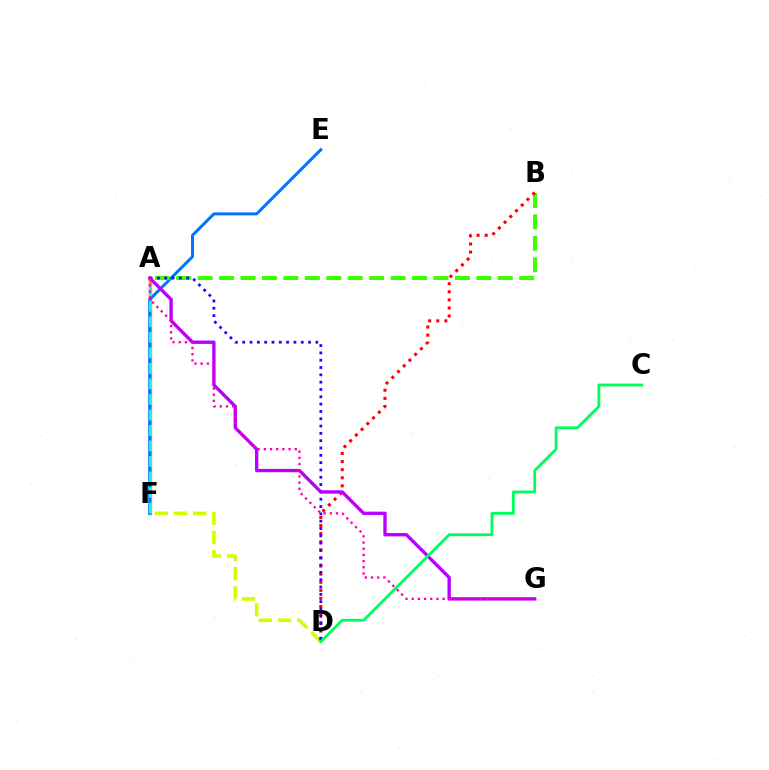{('D', 'F'): [{'color': '#d1ff00', 'line_style': 'dashed', 'thickness': 2.61}], ('A', 'F'): [{'color': '#ff9400', 'line_style': 'solid', 'thickness': 2.47}, {'color': '#00fff6', 'line_style': 'dashed', 'thickness': 2.11}], ('E', 'F'): [{'color': '#0074ff', 'line_style': 'solid', 'thickness': 2.14}], ('A', 'B'): [{'color': '#3dff00', 'line_style': 'dashed', 'thickness': 2.91}], ('B', 'D'): [{'color': '#ff0000', 'line_style': 'dotted', 'thickness': 2.2}], ('A', 'D'): [{'color': '#2500ff', 'line_style': 'dotted', 'thickness': 1.99}], ('A', 'G'): [{'color': '#b900ff', 'line_style': 'solid', 'thickness': 2.42}, {'color': '#ff00ac', 'line_style': 'dotted', 'thickness': 1.68}], ('C', 'D'): [{'color': '#00ff5c', 'line_style': 'solid', 'thickness': 2.04}]}